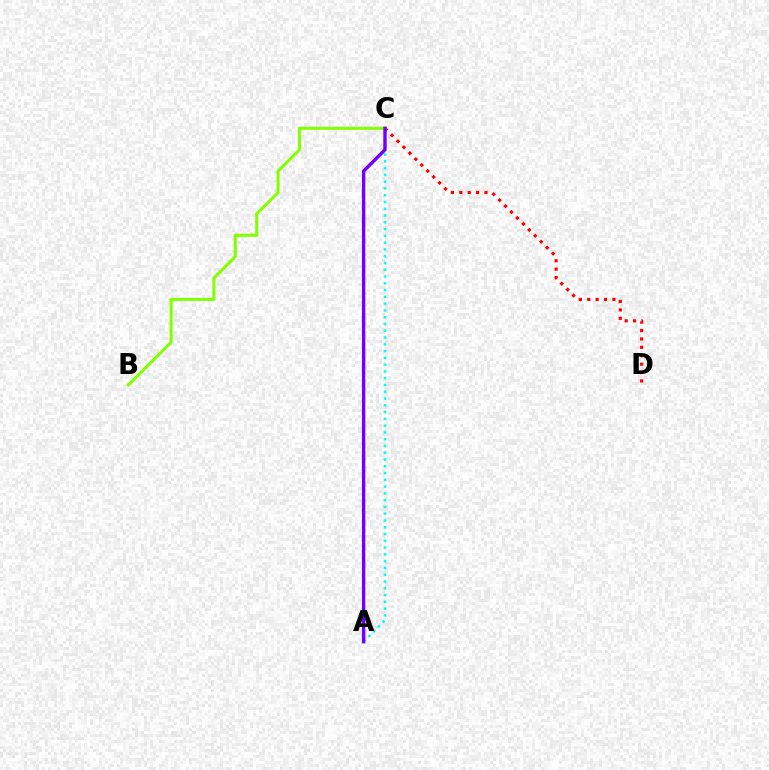{('C', 'D'): [{'color': '#ff0000', 'line_style': 'dotted', 'thickness': 2.28}], ('B', 'C'): [{'color': '#84ff00', 'line_style': 'solid', 'thickness': 2.18}], ('A', 'C'): [{'color': '#00fff6', 'line_style': 'dotted', 'thickness': 1.84}, {'color': '#7200ff', 'line_style': 'solid', 'thickness': 2.45}]}